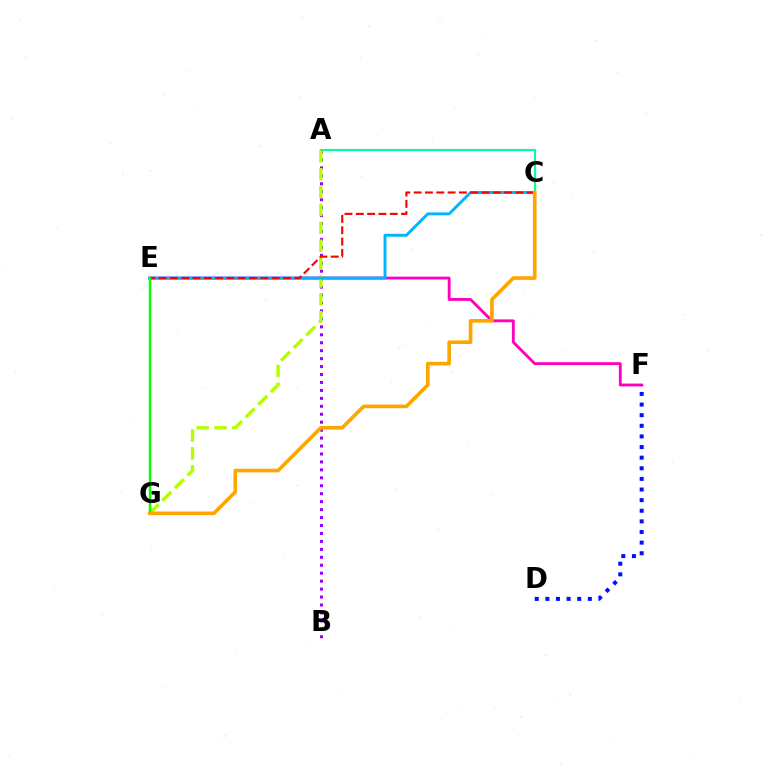{('A', 'C'): [{'color': '#00ff9d', 'line_style': 'solid', 'thickness': 1.55}], ('E', 'F'): [{'color': '#ff00bd', 'line_style': 'solid', 'thickness': 2.05}], ('A', 'B'): [{'color': '#9b00ff', 'line_style': 'dotted', 'thickness': 2.16}], ('D', 'F'): [{'color': '#0010ff', 'line_style': 'dotted', 'thickness': 2.89}], ('A', 'G'): [{'color': '#b3ff00', 'line_style': 'dashed', 'thickness': 2.43}], ('C', 'E'): [{'color': '#00b5ff', 'line_style': 'solid', 'thickness': 2.1}, {'color': '#ff0000', 'line_style': 'dashed', 'thickness': 1.54}], ('E', 'G'): [{'color': '#08ff00', 'line_style': 'solid', 'thickness': 1.78}], ('C', 'G'): [{'color': '#ffa500', 'line_style': 'solid', 'thickness': 2.62}]}